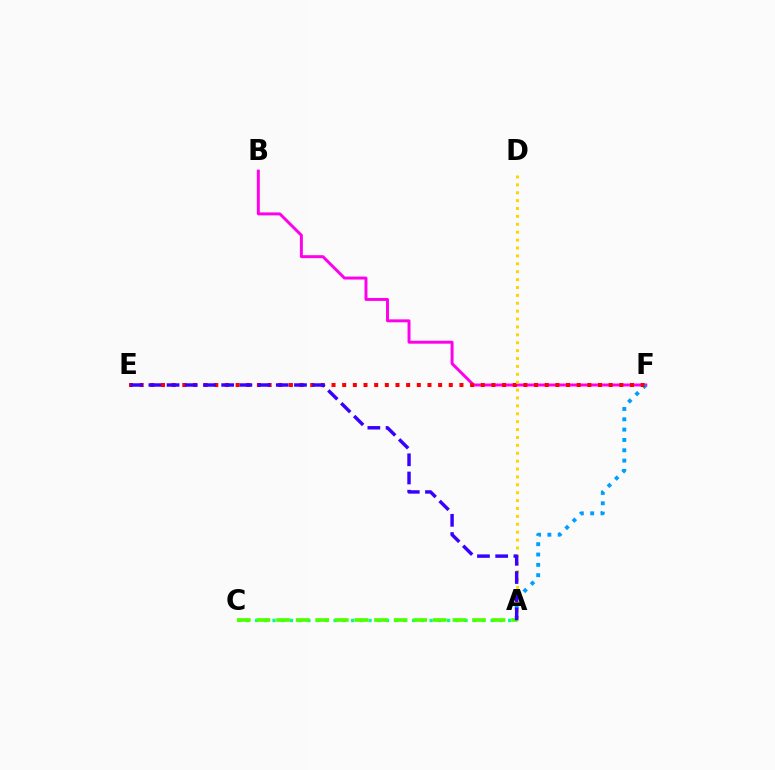{('B', 'F'): [{'color': '#ff00ed', 'line_style': 'solid', 'thickness': 2.13}], ('A', 'F'): [{'color': '#009eff', 'line_style': 'dotted', 'thickness': 2.81}], ('E', 'F'): [{'color': '#ff0000', 'line_style': 'dotted', 'thickness': 2.9}], ('A', 'C'): [{'color': '#00ff86', 'line_style': 'dotted', 'thickness': 2.37}, {'color': '#4fff00', 'line_style': 'dashed', 'thickness': 2.66}], ('A', 'D'): [{'color': '#ffd500', 'line_style': 'dotted', 'thickness': 2.14}], ('A', 'E'): [{'color': '#3700ff', 'line_style': 'dashed', 'thickness': 2.47}]}